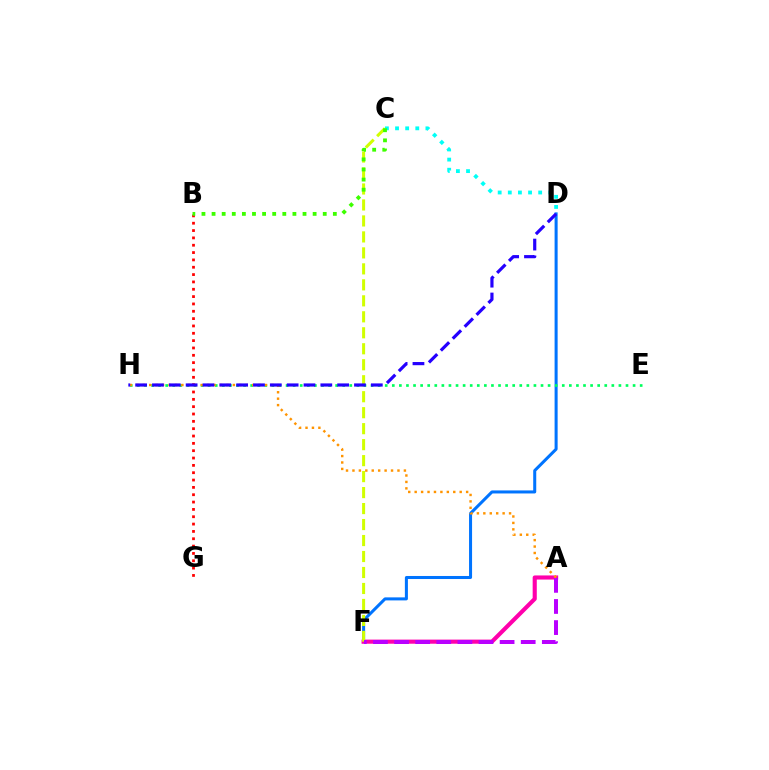{('D', 'F'): [{'color': '#0074ff', 'line_style': 'solid', 'thickness': 2.18}], ('A', 'F'): [{'color': '#ff00ac', 'line_style': 'solid', 'thickness': 2.97}, {'color': '#b900ff', 'line_style': 'dashed', 'thickness': 2.87}], ('C', 'F'): [{'color': '#d1ff00', 'line_style': 'dashed', 'thickness': 2.17}], ('E', 'H'): [{'color': '#00ff5c', 'line_style': 'dotted', 'thickness': 1.92}], ('B', 'G'): [{'color': '#ff0000', 'line_style': 'dotted', 'thickness': 1.99}], ('A', 'H'): [{'color': '#ff9400', 'line_style': 'dotted', 'thickness': 1.75}], ('D', 'H'): [{'color': '#2500ff', 'line_style': 'dashed', 'thickness': 2.29}], ('C', 'D'): [{'color': '#00fff6', 'line_style': 'dotted', 'thickness': 2.75}], ('B', 'C'): [{'color': '#3dff00', 'line_style': 'dotted', 'thickness': 2.75}]}